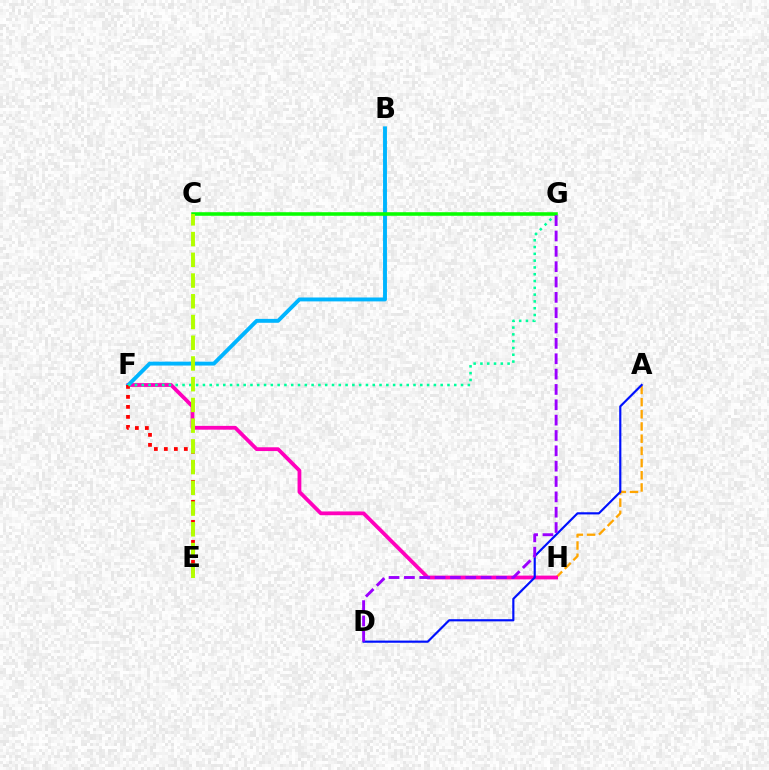{('A', 'H'): [{'color': '#ffa500', 'line_style': 'dashed', 'thickness': 1.66}], ('F', 'H'): [{'color': '#ff00bd', 'line_style': 'solid', 'thickness': 2.72}], ('B', 'F'): [{'color': '#00b5ff', 'line_style': 'solid', 'thickness': 2.81}], ('E', 'F'): [{'color': '#ff0000', 'line_style': 'dotted', 'thickness': 2.72}], ('F', 'G'): [{'color': '#00ff9d', 'line_style': 'dotted', 'thickness': 1.85}], ('A', 'D'): [{'color': '#0010ff', 'line_style': 'solid', 'thickness': 1.56}], ('C', 'G'): [{'color': '#08ff00', 'line_style': 'solid', 'thickness': 2.56}], ('D', 'G'): [{'color': '#9b00ff', 'line_style': 'dashed', 'thickness': 2.08}], ('C', 'E'): [{'color': '#b3ff00', 'line_style': 'dashed', 'thickness': 2.82}]}